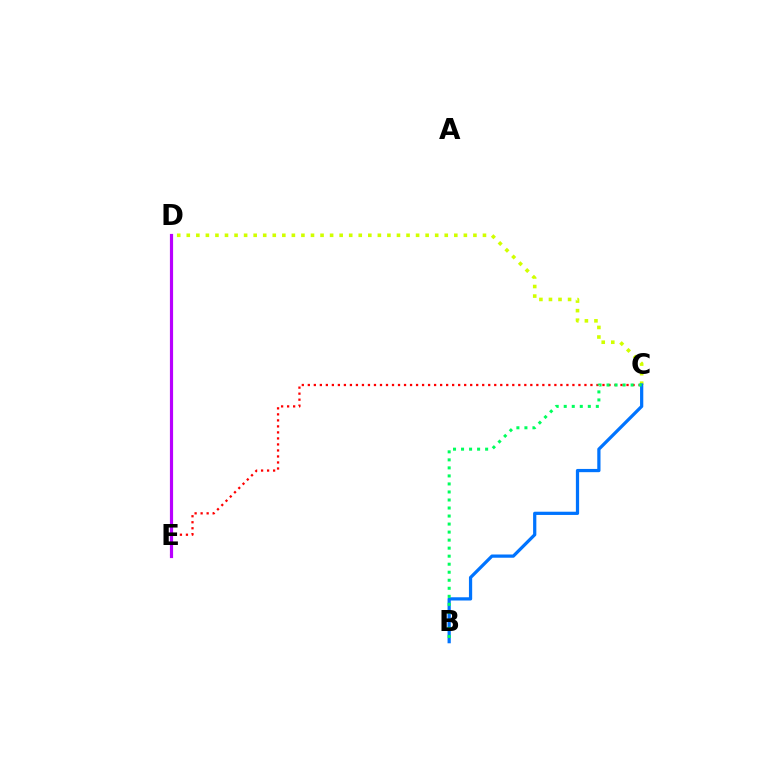{('C', 'D'): [{'color': '#d1ff00', 'line_style': 'dotted', 'thickness': 2.6}], ('C', 'E'): [{'color': '#ff0000', 'line_style': 'dotted', 'thickness': 1.63}], ('B', 'C'): [{'color': '#0074ff', 'line_style': 'solid', 'thickness': 2.33}, {'color': '#00ff5c', 'line_style': 'dotted', 'thickness': 2.18}], ('D', 'E'): [{'color': '#b900ff', 'line_style': 'solid', 'thickness': 2.29}]}